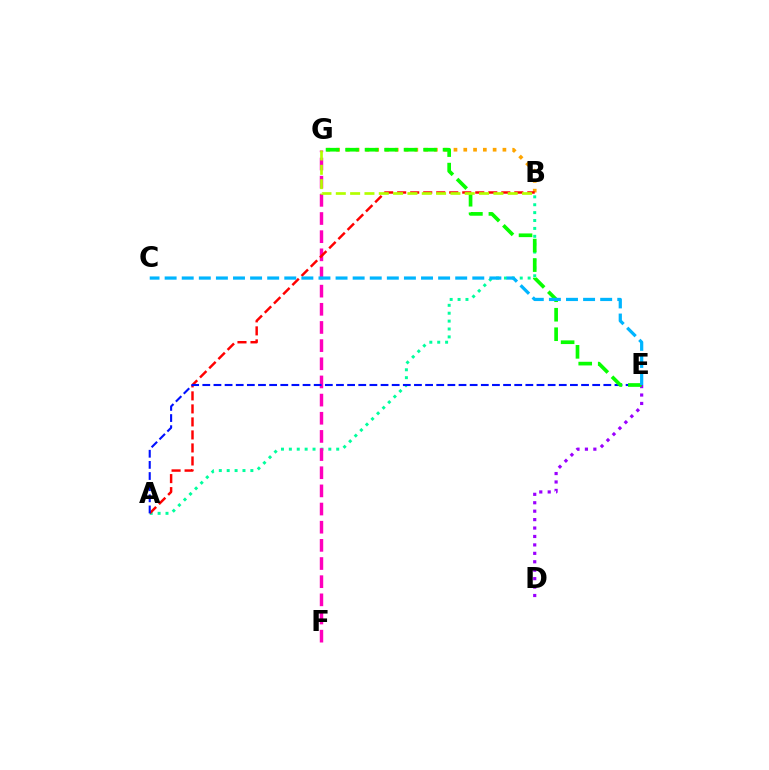{('A', 'B'): [{'color': '#00ff9d', 'line_style': 'dotted', 'thickness': 2.14}, {'color': '#ff0000', 'line_style': 'dashed', 'thickness': 1.77}], ('B', 'G'): [{'color': '#ffa500', 'line_style': 'dotted', 'thickness': 2.66}, {'color': '#b3ff00', 'line_style': 'dashed', 'thickness': 1.95}], ('F', 'G'): [{'color': '#ff00bd', 'line_style': 'dashed', 'thickness': 2.47}], ('A', 'E'): [{'color': '#0010ff', 'line_style': 'dashed', 'thickness': 1.51}], ('D', 'E'): [{'color': '#9b00ff', 'line_style': 'dotted', 'thickness': 2.29}], ('E', 'G'): [{'color': '#08ff00', 'line_style': 'dashed', 'thickness': 2.65}], ('C', 'E'): [{'color': '#00b5ff', 'line_style': 'dashed', 'thickness': 2.32}]}